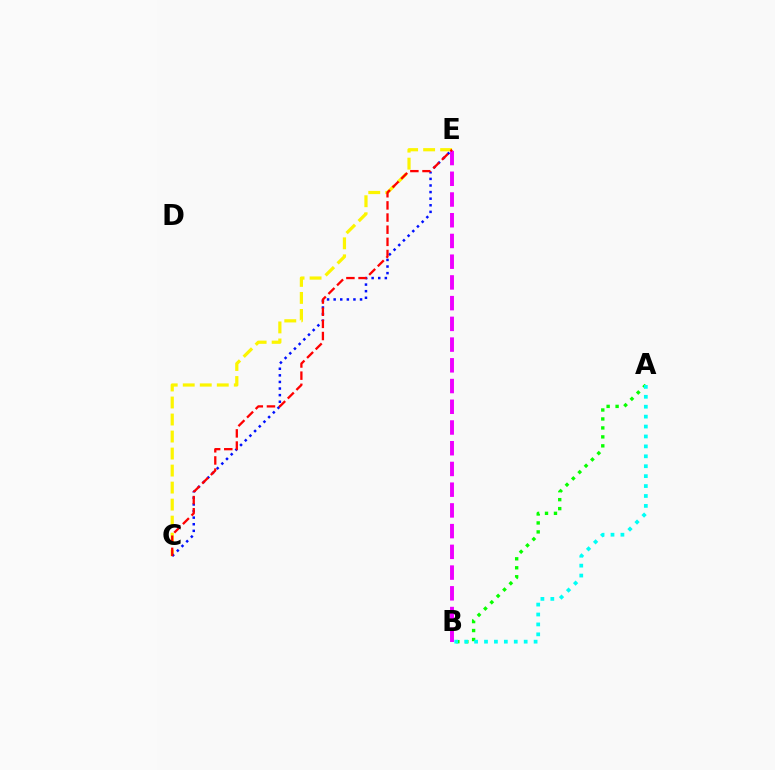{('C', 'E'): [{'color': '#fcf500', 'line_style': 'dashed', 'thickness': 2.31}, {'color': '#0010ff', 'line_style': 'dotted', 'thickness': 1.79}, {'color': '#ff0000', 'line_style': 'dashed', 'thickness': 1.65}], ('B', 'E'): [{'color': '#ee00ff', 'line_style': 'dashed', 'thickness': 2.82}], ('A', 'B'): [{'color': '#08ff00', 'line_style': 'dotted', 'thickness': 2.44}, {'color': '#00fff6', 'line_style': 'dotted', 'thickness': 2.69}]}